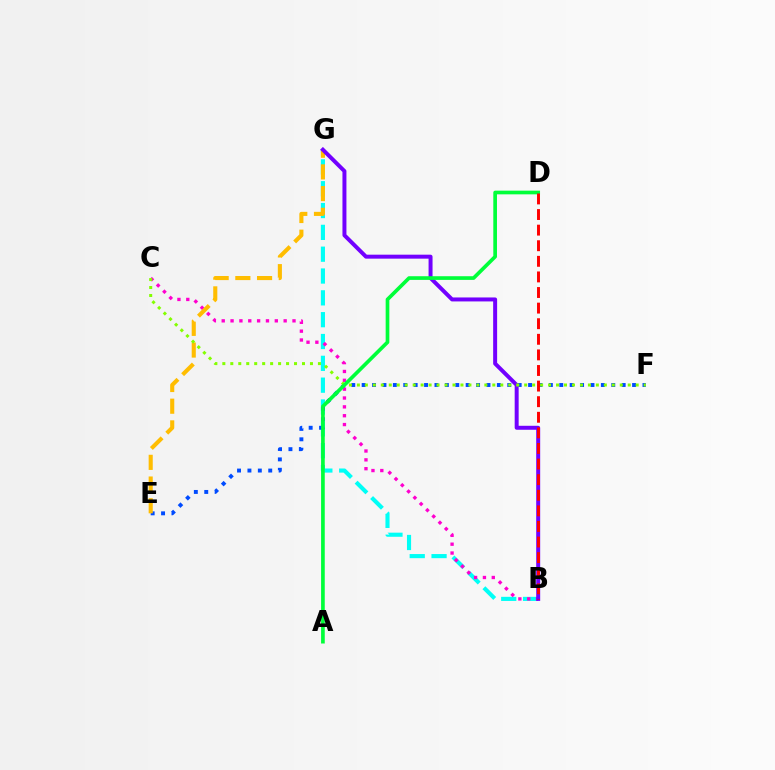{('B', 'G'): [{'color': '#00fff6', 'line_style': 'dashed', 'thickness': 2.97}, {'color': '#7200ff', 'line_style': 'solid', 'thickness': 2.86}], ('E', 'F'): [{'color': '#004bff', 'line_style': 'dotted', 'thickness': 2.83}], ('B', 'C'): [{'color': '#ff00cf', 'line_style': 'dotted', 'thickness': 2.4}], ('E', 'G'): [{'color': '#ffbd00', 'line_style': 'dashed', 'thickness': 2.95}], ('C', 'F'): [{'color': '#84ff00', 'line_style': 'dotted', 'thickness': 2.16}], ('A', 'D'): [{'color': '#00ff39', 'line_style': 'solid', 'thickness': 2.65}], ('B', 'D'): [{'color': '#ff0000', 'line_style': 'dashed', 'thickness': 2.12}]}